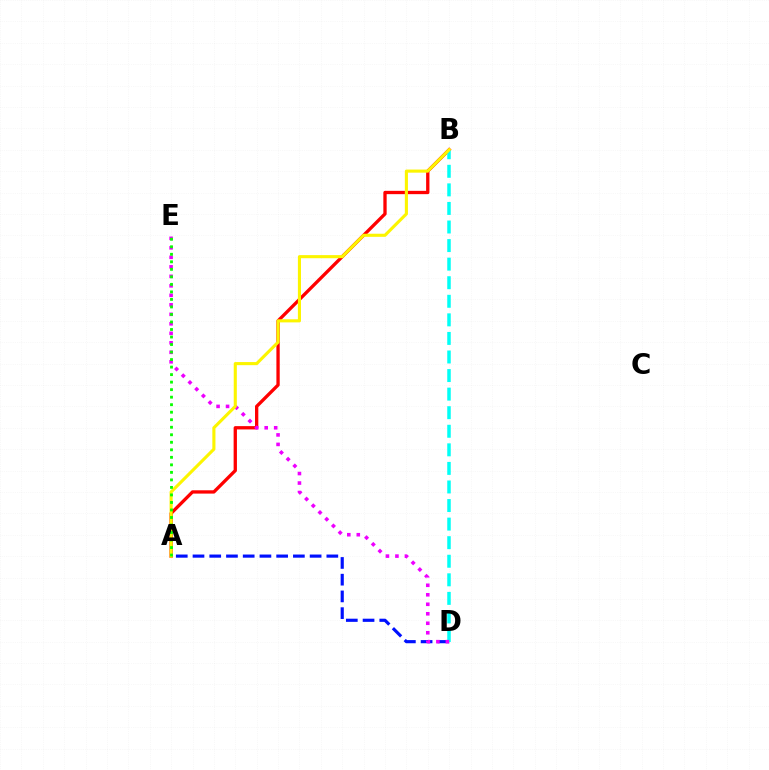{('A', 'B'): [{'color': '#ff0000', 'line_style': 'solid', 'thickness': 2.38}, {'color': '#fcf500', 'line_style': 'solid', 'thickness': 2.23}], ('A', 'D'): [{'color': '#0010ff', 'line_style': 'dashed', 'thickness': 2.27}], ('B', 'D'): [{'color': '#00fff6', 'line_style': 'dashed', 'thickness': 2.52}], ('D', 'E'): [{'color': '#ee00ff', 'line_style': 'dotted', 'thickness': 2.58}], ('A', 'E'): [{'color': '#08ff00', 'line_style': 'dotted', 'thickness': 2.04}]}